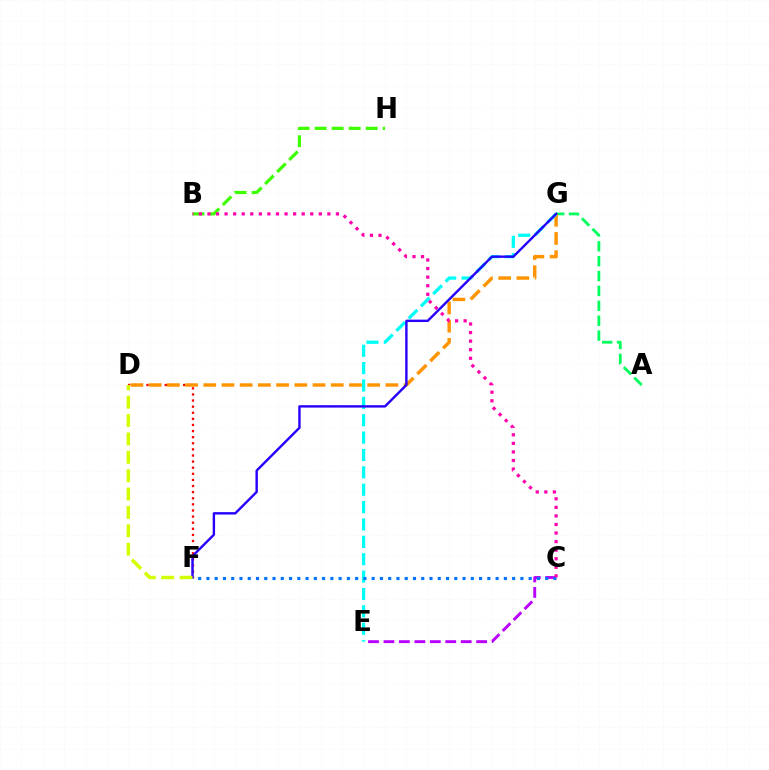{('A', 'G'): [{'color': '#00ff5c', 'line_style': 'dashed', 'thickness': 2.02}], ('D', 'F'): [{'color': '#ff0000', 'line_style': 'dotted', 'thickness': 1.66}, {'color': '#d1ff00', 'line_style': 'dashed', 'thickness': 2.5}], ('D', 'G'): [{'color': '#ff9400', 'line_style': 'dashed', 'thickness': 2.47}], ('B', 'H'): [{'color': '#3dff00', 'line_style': 'dashed', 'thickness': 2.31}], ('C', 'E'): [{'color': '#b900ff', 'line_style': 'dashed', 'thickness': 2.1}], ('E', 'G'): [{'color': '#00fff6', 'line_style': 'dashed', 'thickness': 2.36}], ('C', 'F'): [{'color': '#0074ff', 'line_style': 'dotted', 'thickness': 2.24}], ('F', 'G'): [{'color': '#2500ff', 'line_style': 'solid', 'thickness': 1.73}], ('B', 'C'): [{'color': '#ff00ac', 'line_style': 'dotted', 'thickness': 2.33}]}